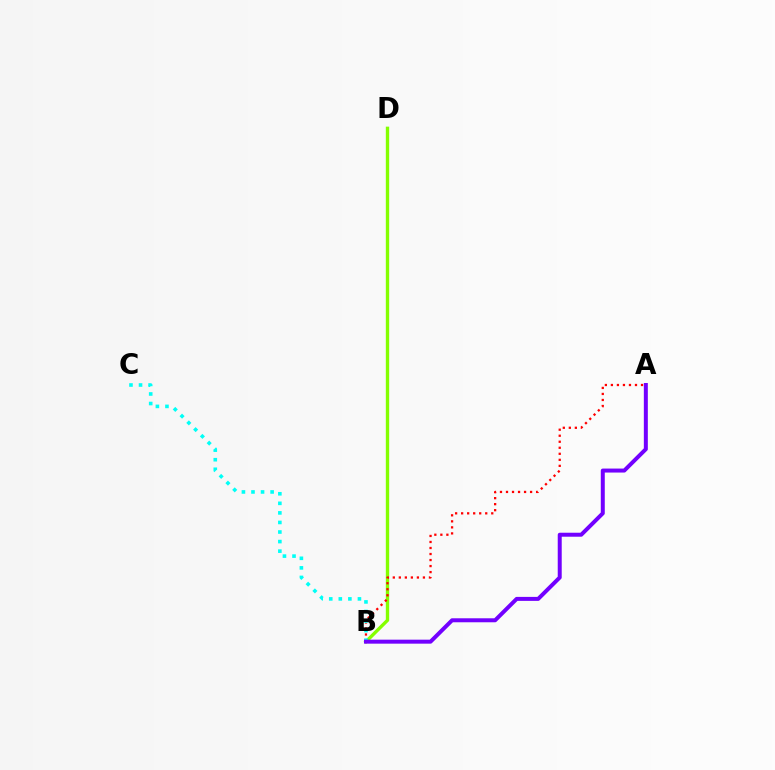{('B', 'D'): [{'color': '#84ff00', 'line_style': 'solid', 'thickness': 2.42}], ('A', 'B'): [{'color': '#ff0000', 'line_style': 'dotted', 'thickness': 1.64}, {'color': '#7200ff', 'line_style': 'solid', 'thickness': 2.87}], ('B', 'C'): [{'color': '#00fff6', 'line_style': 'dotted', 'thickness': 2.6}]}